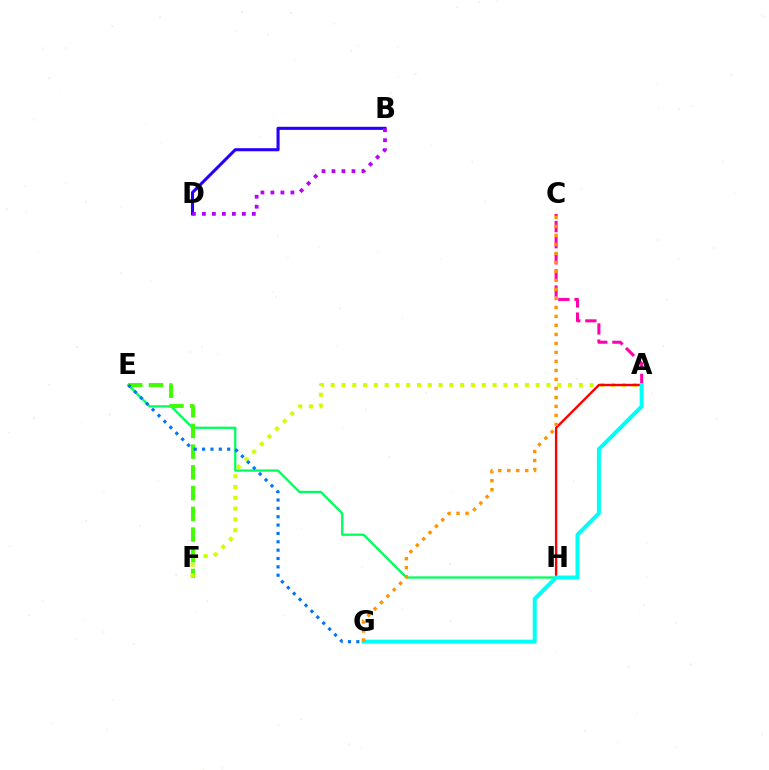{('E', 'H'): [{'color': '#00ff5c', 'line_style': 'solid', 'thickness': 1.64}], ('E', 'F'): [{'color': '#3dff00', 'line_style': 'dashed', 'thickness': 2.82}], ('A', 'F'): [{'color': '#d1ff00', 'line_style': 'dotted', 'thickness': 2.93}], ('E', 'G'): [{'color': '#0074ff', 'line_style': 'dotted', 'thickness': 2.27}], ('A', 'H'): [{'color': '#ff0000', 'line_style': 'solid', 'thickness': 1.72}], ('A', 'C'): [{'color': '#ff00ac', 'line_style': 'dashed', 'thickness': 2.19}], ('B', 'D'): [{'color': '#2500ff', 'line_style': 'solid', 'thickness': 2.22}, {'color': '#b900ff', 'line_style': 'dotted', 'thickness': 2.71}], ('A', 'G'): [{'color': '#00fff6', 'line_style': 'solid', 'thickness': 2.88}], ('C', 'G'): [{'color': '#ff9400', 'line_style': 'dotted', 'thickness': 2.44}]}